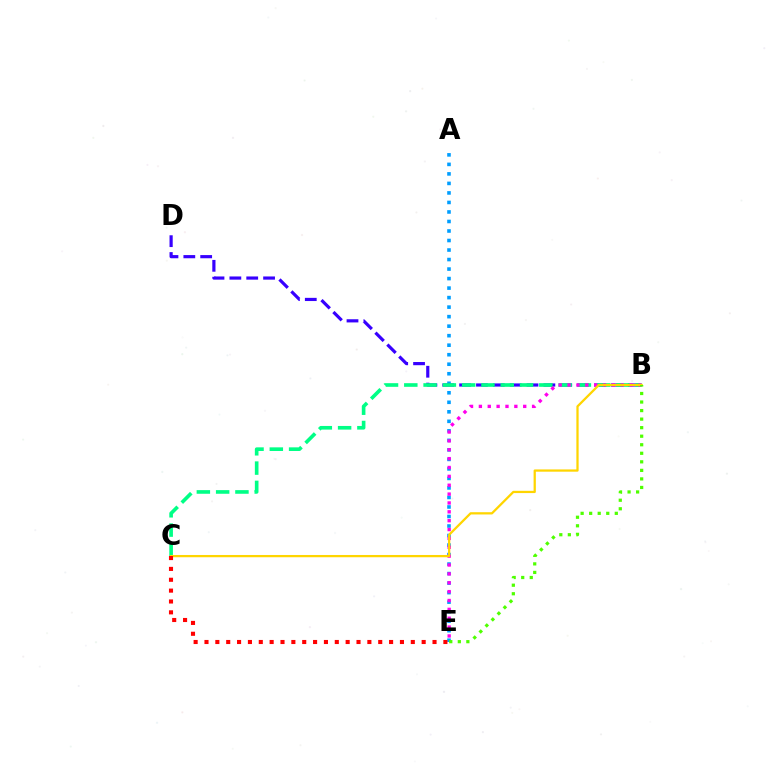{('A', 'E'): [{'color': '#009eff', 'line_style': 'dotted', 'thickness': 2.59}], ('B', 'D'): [{'color': '#3700ff', 'line_style': 'dashed', 'thickness': 2.29}], ('B', 'C'): [{'color': '#00ff86', 'line_style': 'dashed', 'thickness': 2.62}, {'color': '#ffd500', 'line_style': 'solid', 'thickness': 1.63}], ('B', 'E'): [{'color': '#ff00ed', 'line_style': 'dotted', 'thickness': 2.41}, {'color': '#4fff00', 'line_style': 'dotted', 'thickness': 2.32}], ('C', 'E'): [{'color': '#ff0000', 'line_style': 'dotted', 'thickness': 2.95}]}